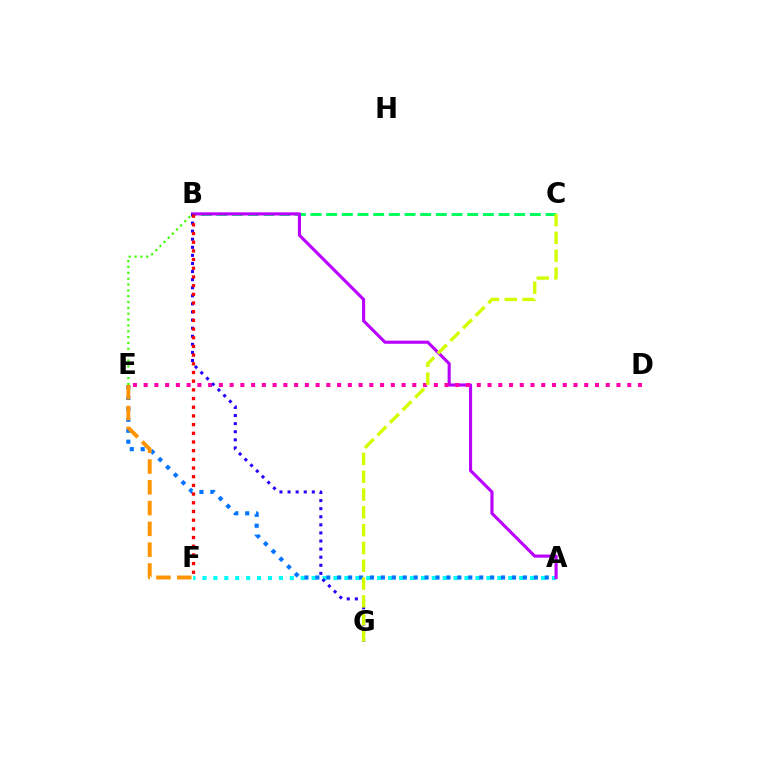{('B', 'C'): [{'color': '#00ff5c', 'line_style': 'dashed', 'thickness': 2.13}], ('A', 'F'): [{'color': '#00fff6', 'line_style': 'dotted', 'thickness': 2.97}], ('A', 'E'): [{'color': '#0074ff', 'line_style': 'dotted', 'thickness': 2.97}], ('A', 'B'): [{'color': '#b900ff', 'line_style': 'solid', 'thickness': 2.24}], ('D', 'E'): [{'color': '#ff00ac', 'line_style': 'dotted', 'thickness': 2.92}], ('B', 'G'): [{'color': '#2500ff', 'line_style': 'dotted', 'thickness': 2.2}], ('E', 'F'): [{'color': '#ff9400', 'line_style': 'dashed', 'thickness': 2.82}], ('B', 'E'): [{'color': '#3dff00', 'line_style': 'dotted', 'thickness': 1.59}], ('C', 'G'): [{'color': '#d1ff00', 'line_style': 'dashed', 'thickness': 2.42}], ('B', 'F'): [{'color': '#ff0000', 'line_style': 'dotted', 'thickness': 2.36}]}